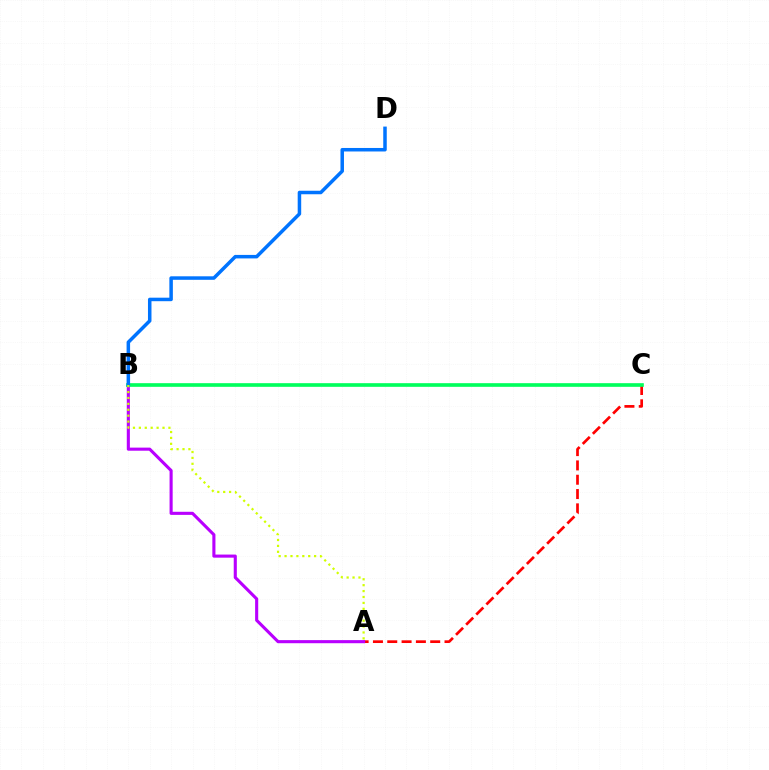{('A', 'C'): [{'color': '#ff0000', 'line_style': 'dashed', 'thickness': 1.94}], ('A', 'B'): [{'color': '#b900ff', 'line_style': 'solid', 'thickness': 2.23}, {'color': '#d1ff00', 'line_style': 'dotted', 'thickness': 1.61}], ('B', 'C'): [{'color': '#00ff5c', 'line_style': 'solid', 'thickness': 2.63}], ('B', 'D'): [{'color': '#0074ff', 'line_style': 'solid', 'thickness': 2.52}]}